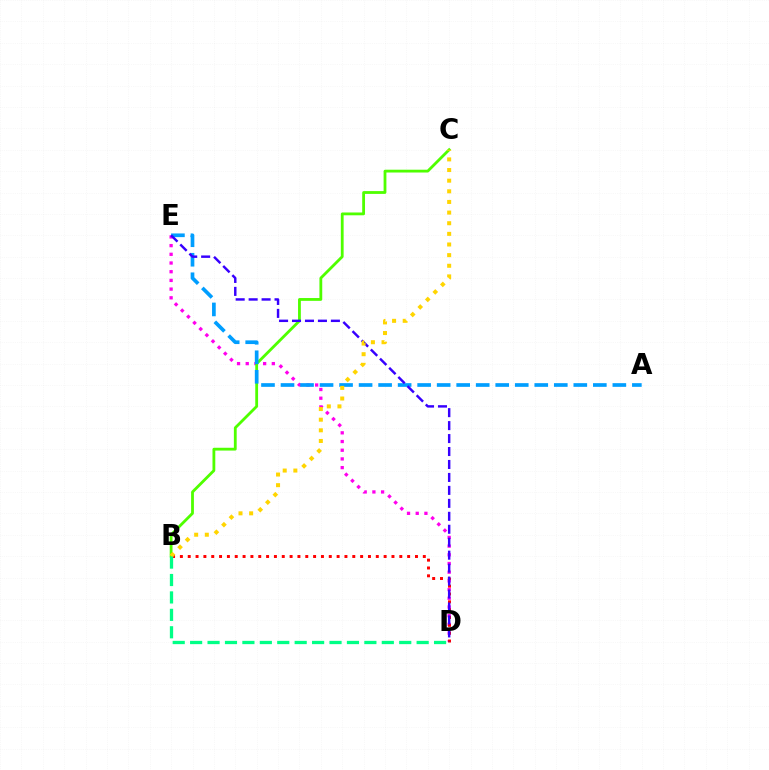{('D', 'E'): [{'color': '#ff00ed', 'line_style': 'dotted', 'thickness': 2.36}, {'color': '#3700ff', 'line_style': 'dashed', 'thickness': 1.76}], ('B', 'C'): [{'color': '#4fff00', 'line_style': 'solid', 'thickness': 2.02}, {'color': '#ffd500', 'line_style': 'dotted', 'thickness': 2.89}], ('B', 'D'): [{'color': '#ff0000', 'line_style': 'dotted', 'thickness': 2.13}, {'color': '#00ff86', 'line_style': 'dashed', 'thickness': 2.37}], ('A', 'E'): [{'color': '#009eff', 'line_style': 'dashed', 'thickness': 2.65}]}